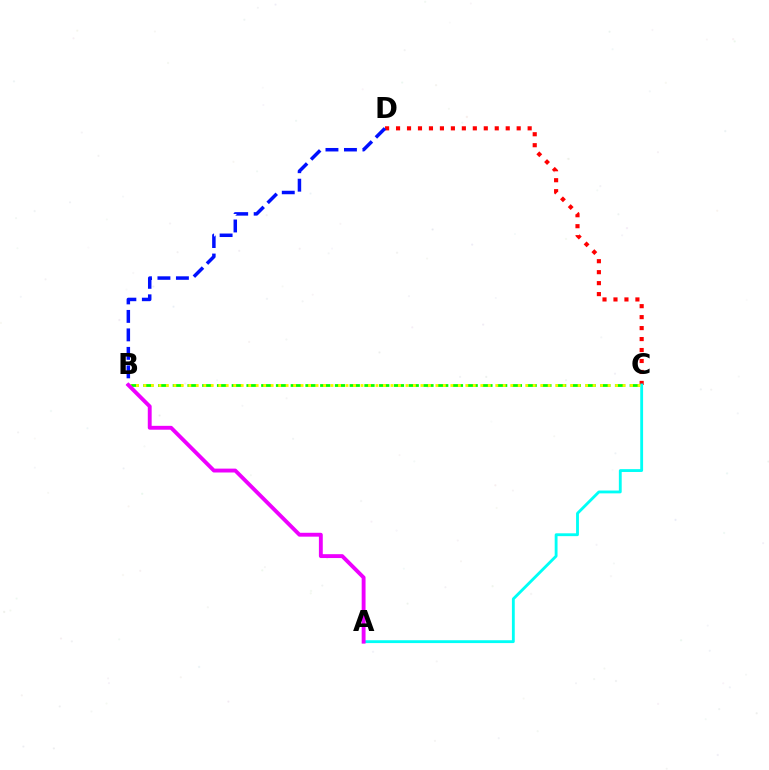{('C', 'D'): [{'color': '#ff0000', 'line_style': 'dotted', 'thickness': 2.98}], ('B', 'D'): [{'color': '#0010ff', 'line_style': 'dashed', 'thickness': 2.51}], ('B', 'C'): [{'color': '#08ff00', 'line_style': 'dashed', 'thickness': 2.0}, {'color': '#fcf500', 'line_style': 'dotted', 'thickness': 2.03}], ('A', 'C'): [{'color': '#00fff6', 'line_style': 'solid', 'thickness': 2.05}], ('A', 'B'): [{'color': '#ee00ff', 'line_style': 'solid', 'thickness': 2.79}]}